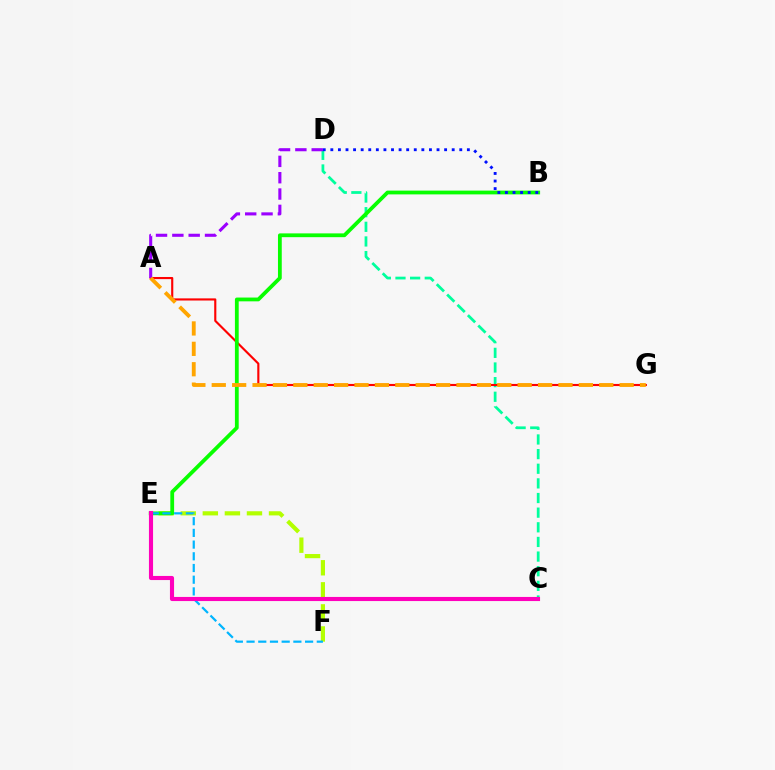{('C', 'D'): [{'color': '#00ff9d', 'line_style': 'dashed', 'thickness': 1.99}], ('E', 'F'): [{'color': '#b3ff00', 'line_style': 'dashed', 'thickness': 3.0}, {'color': '#00b5ff', 'line_style': 'dashed', 'thickness': 1.59}], ('A', 'G'): [{'color': '#ff0000', 'line_style': 'solid', 'thickness': 1.54}, {'color': '#ffa500', 'line_style': 'dashed', 'thickness': 2.77}], ('A', 'D'): [{'color': '#9b00ff', 'line_style': 'dashed', 'thickness': 2.22}], ('B', 'E'): [{'color': '#08ff00', 'line_style': 'solid', 'thickness': 2.72}], ('B', 'D'): [{'color': '#0010ff', 'line_style': 'dotted', 'thickness': 2.06}], ('C', 'E'): [{'color': '#ff00bd', 'line_style': 'solid', 'thickness': 2.96}]}